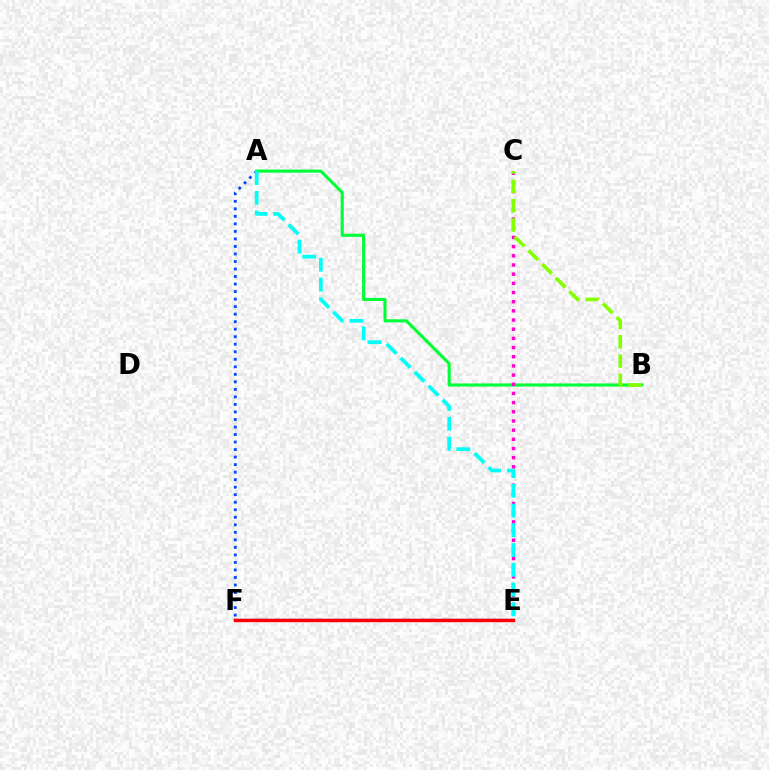{('A', 'F'): [{'color': '#004bff', 'line_style': 'dotted', 'thickness': 2.04}], ('A', 'B'): [{'color': '#00ff39', 'line_style': 'solid', 'thickness': 2.23}], ('E', 'F'): [{'color': '#ffbd00', 'line_style': 'dotted', 'thickness': 1.63}, {'color': '#7200ff', 'line_style': 'solid', 'thickness': 1.69}, {'color': '#ff0000', 'line_style': 'solid', 'thickness': 2.44}], ('C', 'E'): [{'color': '#ff00cf', 'line_style': 'dotted', 'thickness': 2.49}], ('B', 'C'): [{'color': '#84ff00', 'line_style': 'dashed', 'thickness': 2.62}], ('A', 'E'): [{'color': '#00fff6', 'line_style': 'dashed', 'thickness': 2.69}]}